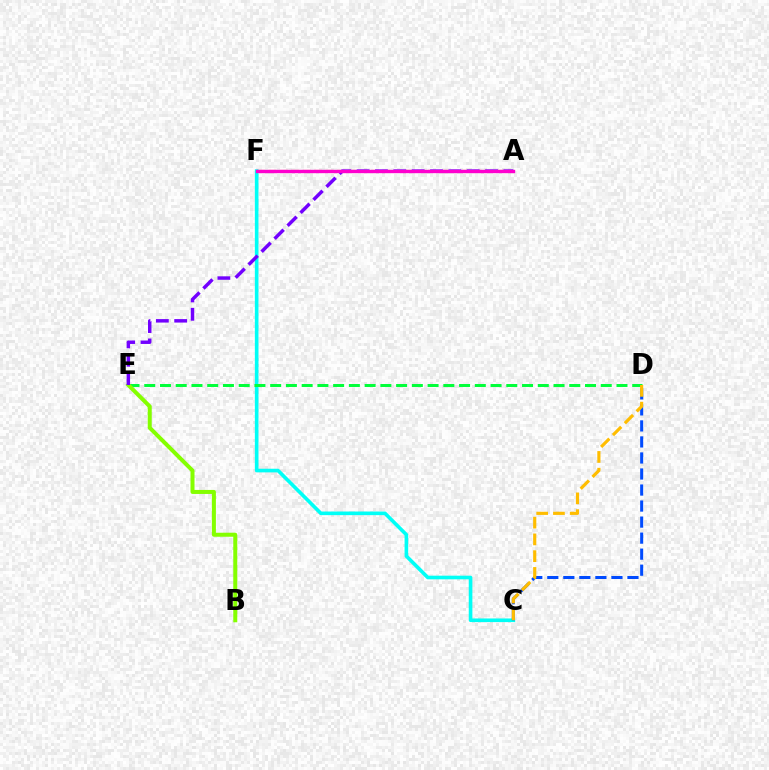{('C', 'F'): [{'color': '#00fff6', 'line_style': 'solid', 'thickness': 2.61}], ('A', 'F'): [{'color': '#ff0000', 'line_style': 'dashed', 'thickness': 1.55}, {'color': '#ff00cf', 'line_style': 'solid', 'thickness': 2.42}], ('C', 'D'): [{'color': '#004bff', 'line_style': 'dashed', 'thickness': 2.18}, {'color': '#ffbd00', 'line_style': 'dashed', 'thickness': 2.28}], ('D', 'E'): [{'color': '#00ff39', 'line_style': 'dashed', 'thickness': 2.14}], ('B', 'E'): [{'color': '#84ff00', 'line_style': 'solid', 'thickness': 2.89}], ('A', 'E'): [{'color': '#7200ff', 'line_style': 'dashed', 'thickness': 2.49}]}